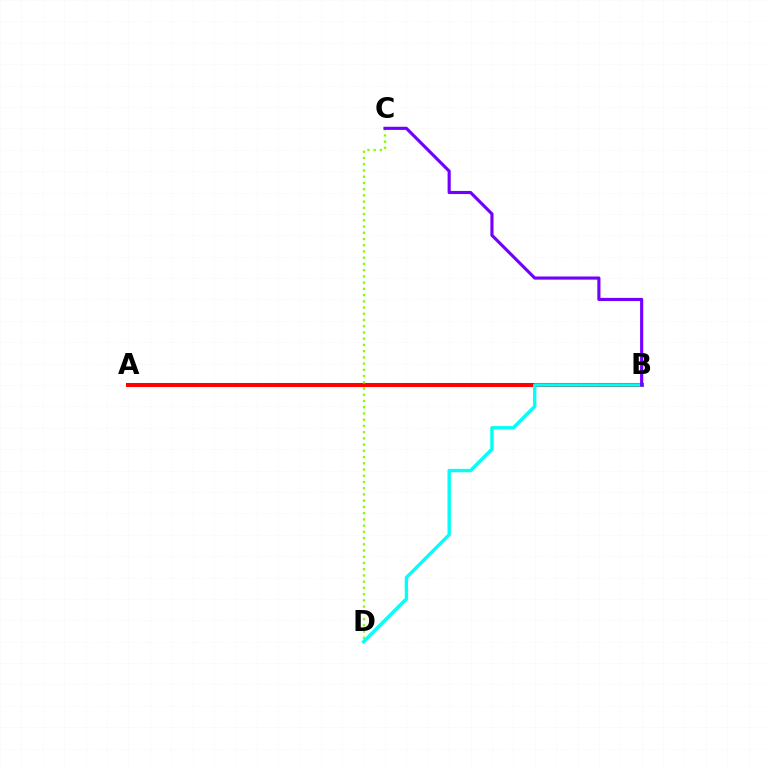{('A', 'B'): [{'color': '#ff0000', 'line_style': 'solid', 'thickness': 2.91}], ('C', 'D'): [{'color': '#84ff00', 'line_style': 'dotted', 'thickness': 1.69}], ('B', 'D'): [{'color': '#00fff6', 'line_style': 'solid', 'thickness': 2.42}], ('B', 'C'): [{'color': '#7200ff', 'line_style': 'solid', 'thickness': 2.26}]}